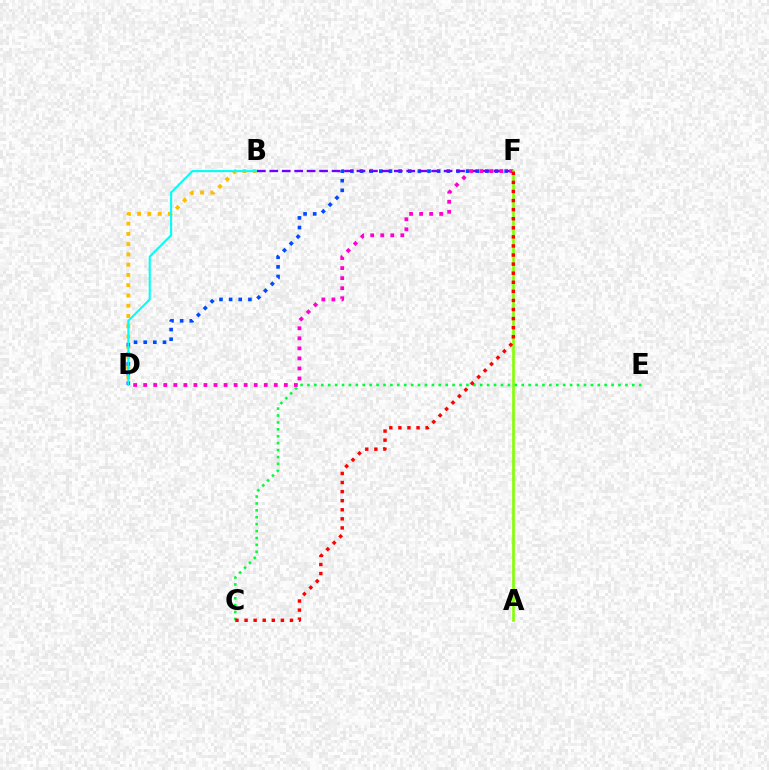{('B', 'D'): [{'color': '#ffbd00', 'line_style': 'dotted', 'thickness': 2.79}, {'color': '#00fff6', 'line_style': 'solid', 'thickness': 1.5}], ('D', 'F'): [{'color': '#004bff', 'line_style': 'dotted', 'thickness': 2.62}, {'color': '#ff00cf', 'line_style': 'dotted', 'thickness': 2.73}], ('B', 'F'): [{'color': '#7200ff', 'line_style': 'dashed', 'thickness': 1.69}], ('A', 'F'): [{'color': '#84ff00', 'line_style': 'solid', 'thickness': 1.9}], ('C', 'E'): [{'color': '#00ff39', 'line_style': 'dotted', 'thickness': 1.88}], ('C', 'F'): [{'color': '#ff0000', 'line_style': 'dotted', 'thickness': 2.47}]}